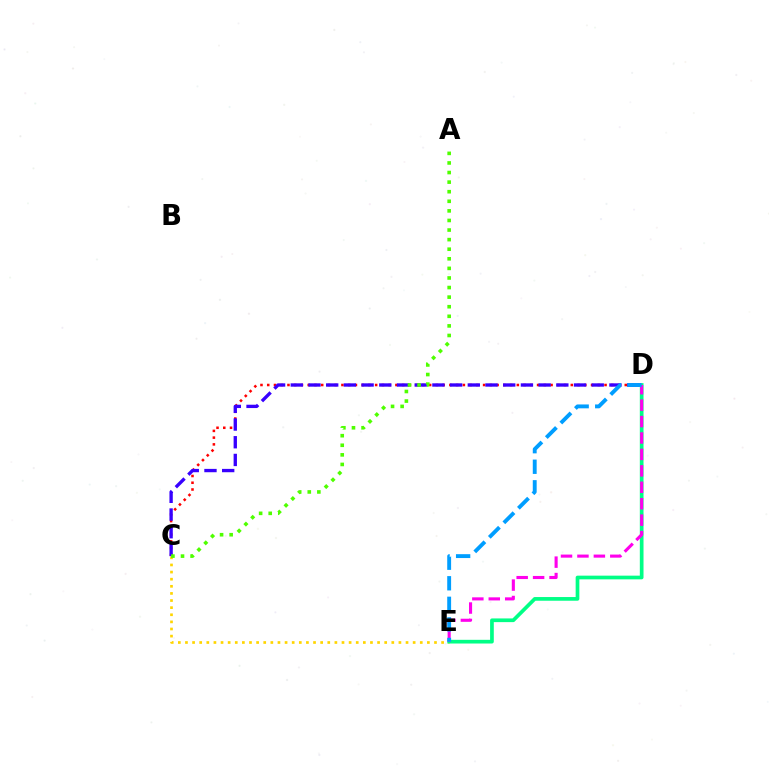{('C', 'E'): [{'color': '#ffd500', 'line_style': 'dotted', 'thickness': 1.93}], ('D', 'E'): [{'color': '#00ff86', 'line_style': 'solid', 'thickness': 2.66}, {'color': '#ff00ed', 'line_style': 'dashed', 'thickness': 2.23}, {'color': '#009eff', 'line_style': 'dashed', 'thickness': 2.79}], ('C', 'D'): [{'color': '#ff0000', 'line_style': 'dotted', 'thickness': 1.83}, {'color': '#3700ff', 'line_style': 'dashed', 'thickness': 2.4}], ('A', 'C'): [{'color': '#4fff00', 'line_style': 'dotted', 'thickness': 2.6}]}